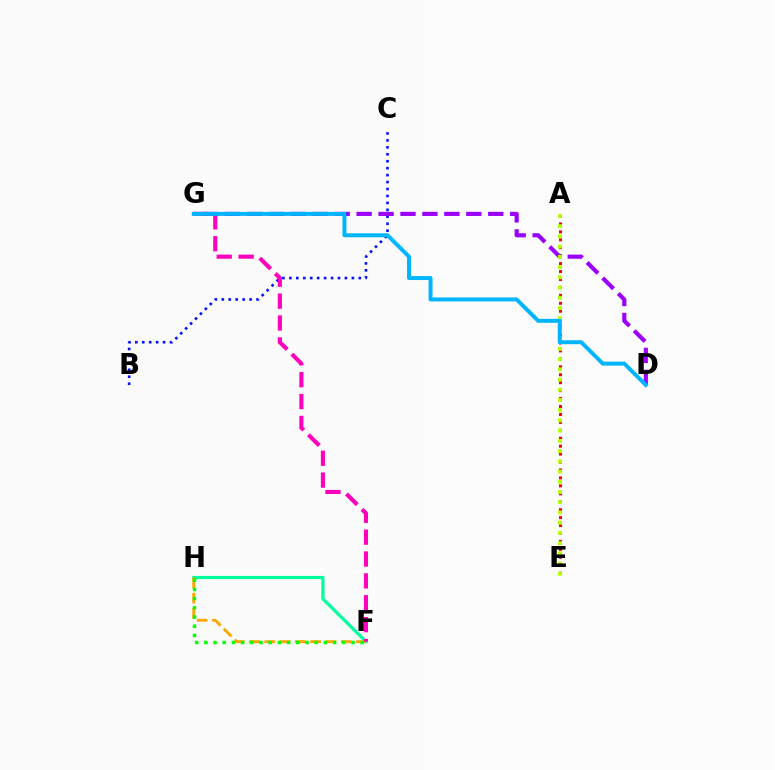{('F', 'H'): [{'color': '#00ff9d', 'line_style': 'solid', 'thickness': 2.29}, {'color': '#ffa500', 'line_style': 'dashed', 'thickness': 2.08}, {'color': '#08ff00', 'line_style': 'dotted', 'thickness': 2.5}], ('B', 'C'): [{'color': '#0010ff', 'line_style': 'dotted', 'thickness': 1.89}], ('A', 'E'): [{'color': '#ff0000', 'line_style': 'dotted', 'thickness': 2.16}, {'color': '#b3ff00', 'line_style': 'dotted', 'thickness': 2.78}], ('D', 'G'): [{'color': '#9b00ff', 'line_style': 'dashed', 'thickness': 2.98}, {'color': '#00b5ff', 'line_style': 'solid', 'thickness': 2.85}], ('F', 'G'): [{'color': '#ff00bd', 'line_style': 'dashed', 'thickness': 2.97}]}